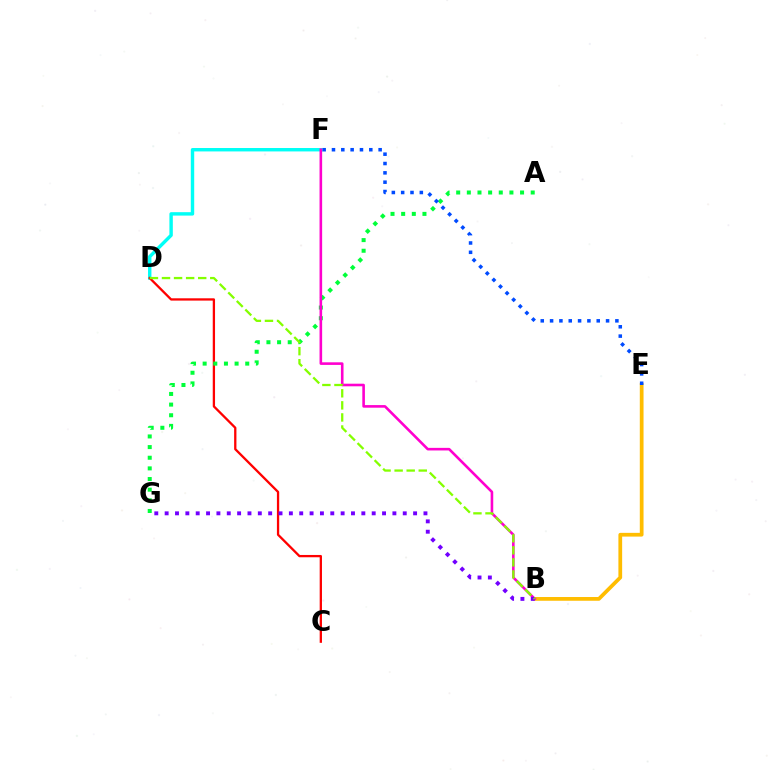{('D', 'F'): [{'color': '#00fff6', 'line_style': 'solid', 'thickness': 2.46}], ('B', 'E'): [{'color': '#ffbd00', 'line_style': 'solid', 'thickness': 2.7}], ('C', 'D'): [{'color': '#ff0000', 'line_style': 'solid', 'thickness': 1.65}], ('A', 'G'): [{'color': '#00ff39', 'line_style': 'dotted', 'thickness': 2.89}], ('E', 'F'): [{'color': '#004bff', 'line_style': 'dotted', 'thickness': 2.54}], ('B', 'F'): [{'color': '#ff00cf', 'line_style': 'solid', 'thickness': 1.87}], ('B', 'G'): [{'color': '#7200ff', 'line_style': 'dotted', 'thickness': 2.81}], ('B', 'D'): [{'color': '#84ff00', 'line_style': 'dashed', 'thickness': 1.64}]}